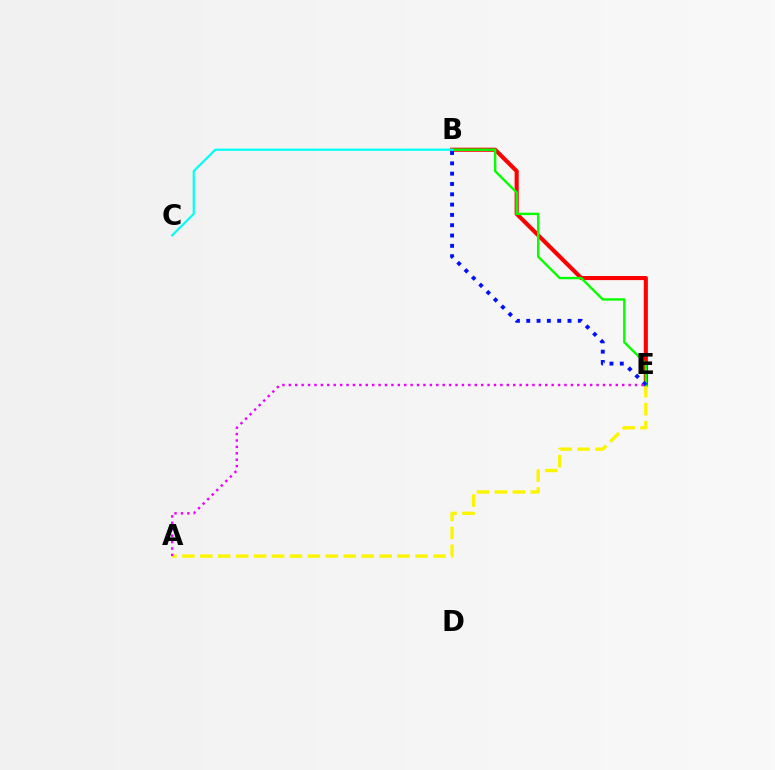{('B', 'E'): [{'color': '#ff0000', 'line_style': 'solid', 'thickness': 2.95}, {'color': '#08ff00', 'line_style': 'solid', 'thickness': 1.73}, {'color': '#0010ff', 'line_style': 'dotted', 'thickness': 2.8}], ('A', 'E'): [{'color': '#fcf500', 'line_style': 'dashed', 'thickness': 2.44}, {'color': '#ee00ff', 'line_style': 'dotted', 'thickness': 1.74}], ('B', 'C'): [{'color': '#00fff6', 'line_style': 'solid', 'thickness': 1.59}]}